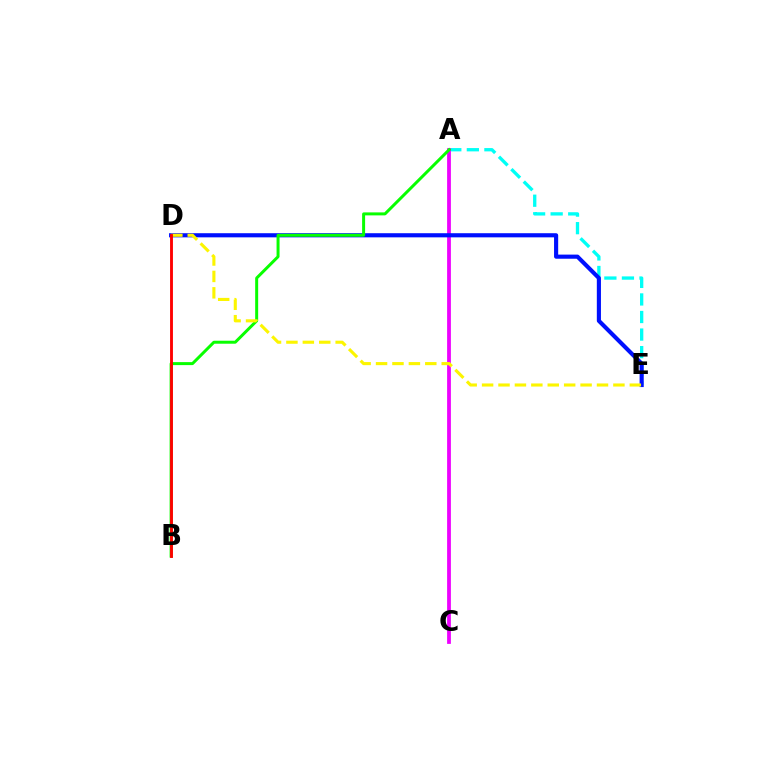{('A', 'E'): [{'color': '#00fff6', 'line_style': 'dashed', 'thickness': 2.39}], ('A', 'C'): [{'color': '#ee00ff', 'line_style': 'solid', 'thickness': 2.71}], ('D', 'E'): [{'color': '#0010ff', 'line_style': 'solid', 'thickness': 2.97}, {'color': '#fcf500', 'line_style': 'dashed', 'thickness': 2.23}], ('A', 'B'): [{'color': '#08ff00', 'line_style': 'solid', 'thickness': 2.15}], ('B', 'D'): [{'color': '#ff0000', 'line_style': 'solid', 'thickness': 2.07}]}